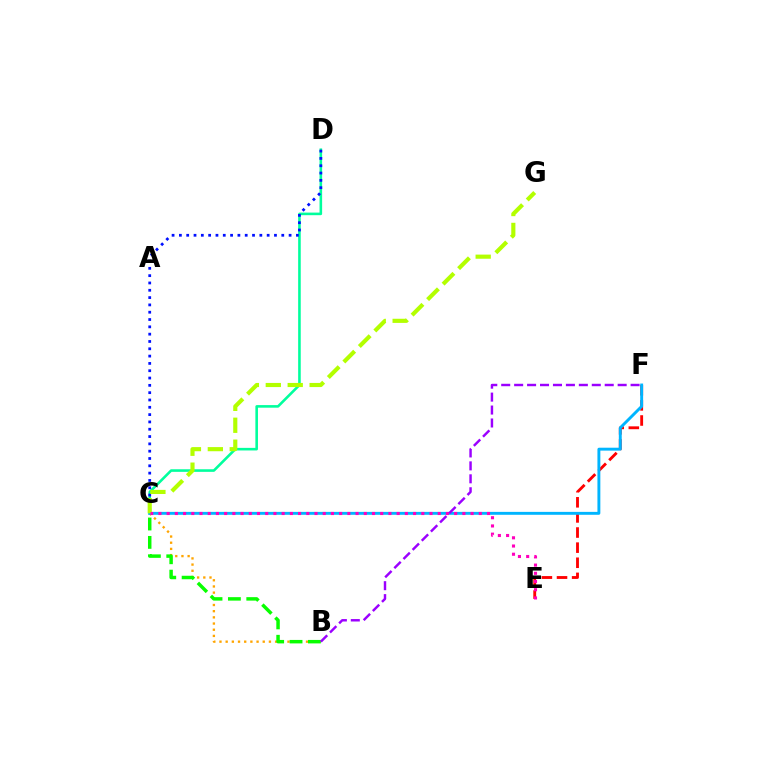{('C', 'D'): [{'color': '#00ff9d', 'line_style': 'solid', 'thickness': 1.87}, {'color': '#0010ff', 'line_style': 'dotted', 'thickness': 1.99}], ('B', 'C'): [{'color': '#ffa500', 'line_style': 'dotted', 'thickness': 1.68}, {'color': '#08ff00', 'line_style': 'dashed', 'thickness': 2.5}], ('E', 'F'): [{'color': '#ff0000', 'line_style': 'dashed', 'thickness': 2.05}], ('C', 'F'): [{'color': '#00b5ff', 'line_style': 'solid', 'thickness': 2.1}], ('C', 'G'): [{'color': '#b3ff00', 'line_style': 'dashed', 'thickness': 2.98}], ('C', 'E'): [{'color': '#ff00bd', 'line_style': 'dotted', 'thickness': 2.23}], ('B', 'F'): [{'color': '#9b00ff', 'line_style': 'dashed', 'thickness': 1.76}]}